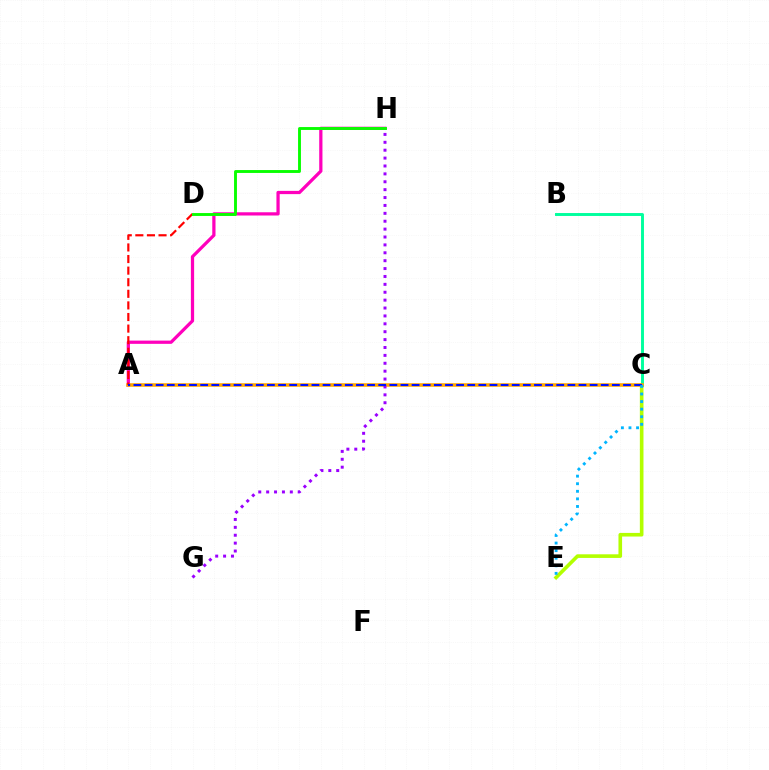{('C', 'E'): [{'color': '#b3ff00', 'line_style': 'solid', 'thickness': 2.61}, {'color': '#00b5ff', 'line_style': 'dotted', 'thickness': 2.06}], ('A', 'H'): [{'color': '#ff00bd', 'line_style': 'solid', 'thickness': 2.33}], ('B', 'C'): [{'color': '#00ff9d', 'line_style': 'solid', 'thickness': 2.11}], ('A', 'C'): [{'color': '#ffa500', 'line_style': 'solid', 'thickness': 2.57}, {'color': '#0010ff', 'line_style': 'dashed', 'thickness': 1.51}], ('A', 'D'): [{'color': '#ff0000', 'line_style': 'dashed', 'thickness': 1.57}], ('G', 'H'): [{'color': '#9b00ff', 'line_style': 'dotted', 'thickness': 2.14}], ('D', 'H'): [{'color': '#08ff00', 'line_style': 'solid', 'thickness': 2.08}]}